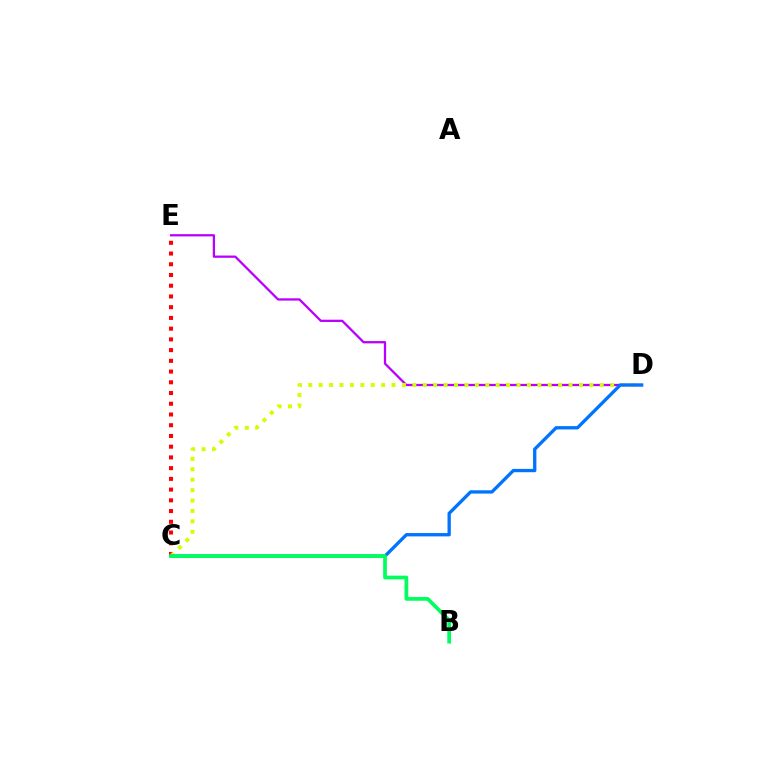{('C', 'E'): [{'color': '#ff0000', 'line_style': 'dotted', 'thickness': 2.92}], ('D', 'E'): [{'color': '#b900ff', 'line_style': 'solid', 'thickness': 1.64}], ('C', 'D'): [{'color': '#d1ff00', 'line_style': 'dotted', 'thickness': 2.83}, {'color': '#0074ff', 'line_style': 'solid', 'thickness': 2.39}], ('B', 'C'): [{'color': '#00ff5c', 'line_style': 'solid', 'thickness': 2.69}]}